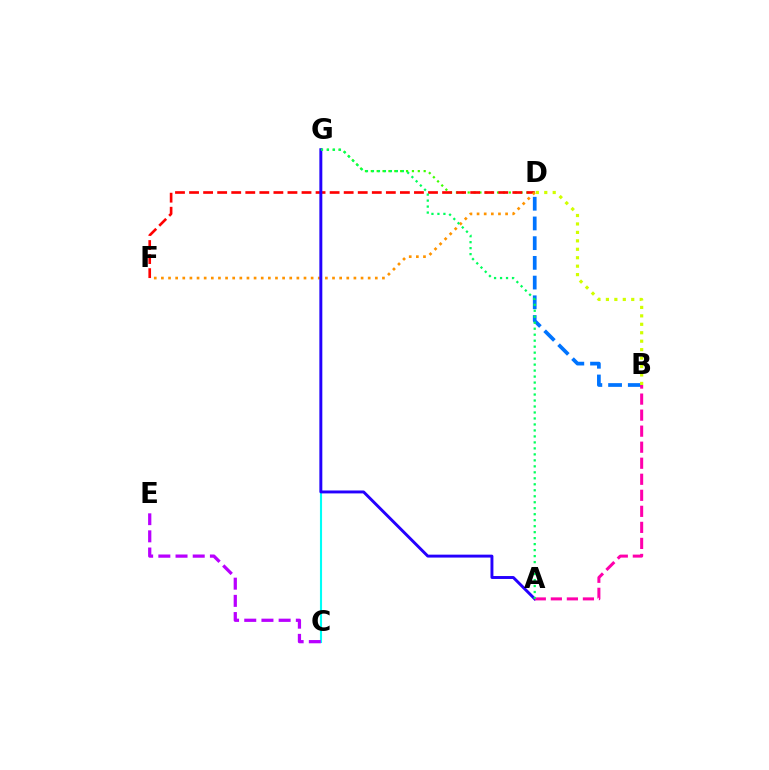{('B', 'D'): [{'color': '#0074ff', 'line_style': 'dashed', 'thickness': 2.68}, {'color': '#d1ff00', 'line_style': 'dotted', 'thickness': 2.29}], ('D', 'G'): [{'color': '#3dff00', 'line_style': 'dotted', 'thickness': 1.6}], ('D', 'F'): [{'color': '#ff0000', 'line_style': 'dashed', 'thickness': 1.91}, {'color': '#ff9400', 'line_style': 'dotted', 'thickness': 1.94}], ('C', 'G'): [{'color': '#00fff6', 'line_style': 'solid', 'thickness': 1.52}], ('A', 'G'): [{'color': '#2500ff', 'line_style': 'solid', 'thickness': 2.1}, {'color': '#00ff5c', 'line_style': 'dotted', 'thickness': 1.63}], ('A', 'B'): [{'color': '#ff00ac', 'line_style': 'dashed', 'thickness': 2.18}], ('C', 'E'): [{'color': '#b900ff', 'line_style': 'dashed', 'thickness': 2.34}]}